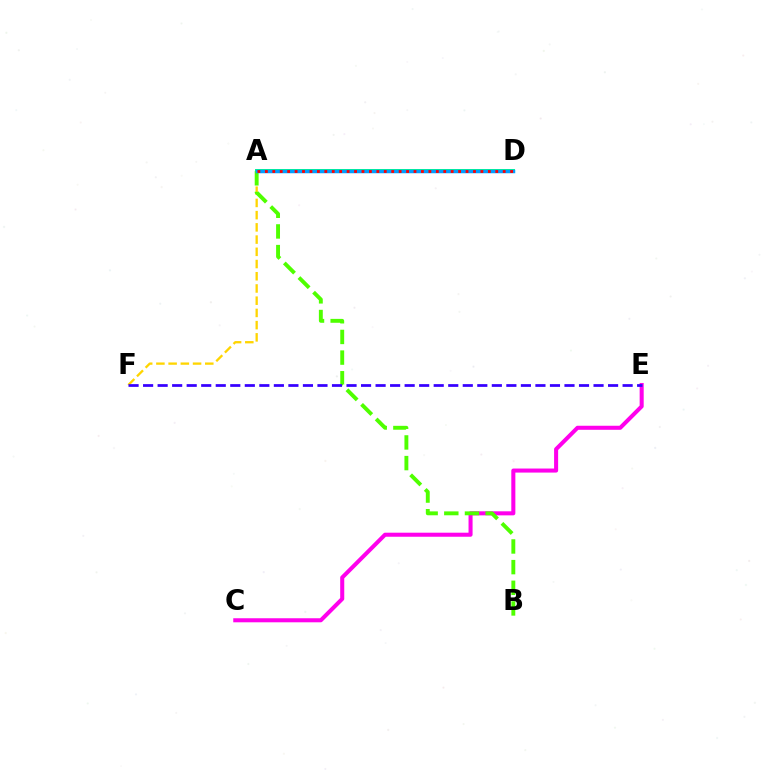{('C', 'E'): [{'color': '#ff00ed', 'line_style': 'solid', 'thickness': 2.91}], ('A', 'D'): [{'color': '#00ff86', 'line_style': 'solid', 'thickness': 2.85}, {'color': '#009eff', 'line_style': 'solid', 'thickness': 2.52}, {'color': '#ff0000', 'line_style': 'dotted', 'thickness': 2.02}], ('A', 'F'): [{'color': '#ffd500', 'line_style': 'dashed', 'thickness': 1.66}], ('A', 'B'): [{'color': '#4fff00', 'line_style': 'dashed', 'thickness': 2.81}], ('E', 'F'): [{'color': '#3700ff', 'line_style': 'dashed', 'thickness': 1.97}]}